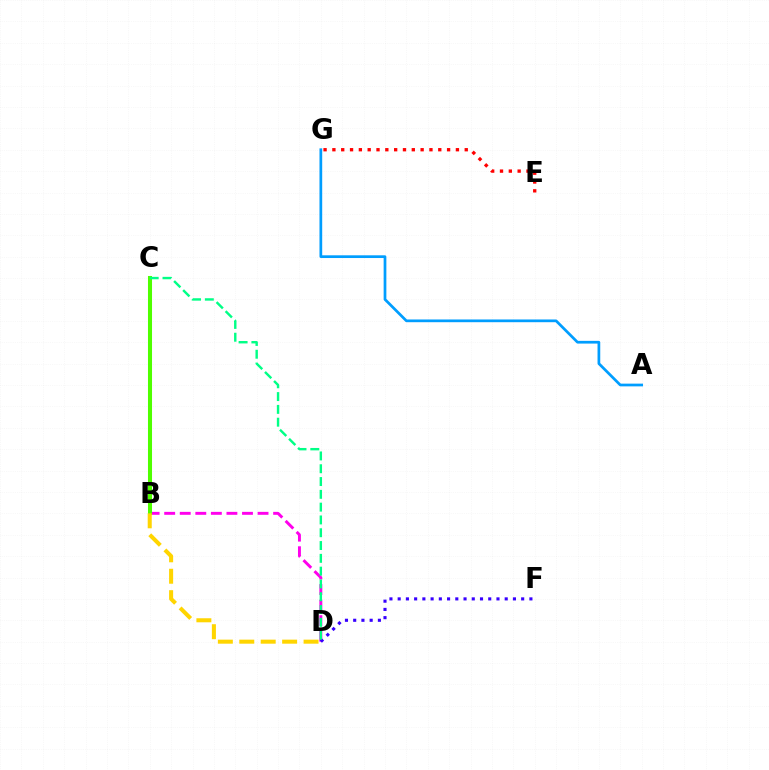{('E', 'G'): [{'color': '#ff0000', 'line_style': 'dotted', 'thickness': 2.4}], ('B', 'D'): [{'color': '#ff00ed', 'line_style': 'dashed', 'thickness': 2.11}, {'color': '#ffd500', 'line_style': 'dashed', 'thickness': 2.91}], ('B', 'C'): [{'color': '#4fff00', 'line_style': 'solid', 'thickness': 2.91}], ('D', 'F'): [{'color': '#3700ff', 'line_style': 'dotted', 'thickness': 2.24}], ('C', 'D'): [{'color': '#00ff86', 'line_style': 'dashed', 'thickness': 1.74}], ('A', 'G'): [{'color': '#009eff', 'line_style': 'solid', 'thickness': 1.96}]}